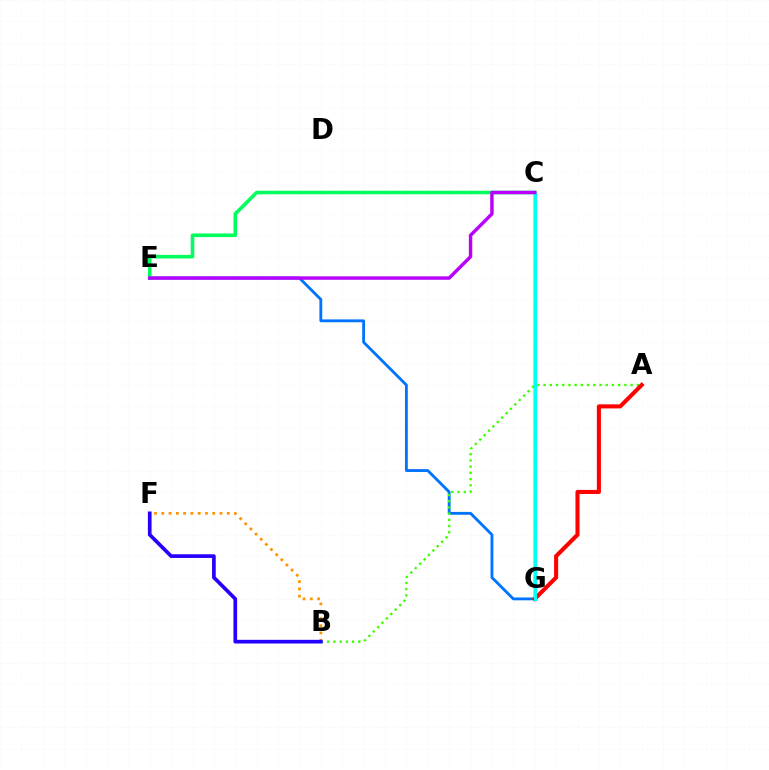{('E', 'G'): [{'color': '#0074ff', 'line_style': 'solid', 'thickness': 2.05}], ('C', 'G'): [{'color': '#d1ff00', 'line_style': 'solid', 'thickness': 2.97}, {'color': '#ff00ac', 'line_style': 'solid', 'thickness': 2.06}, {'color': '#00fff6', 'line_style': 'solid', 'thickness': 2.34}], ('B', 'F'): [{'color': '#ff9400', 'line_style': 'dotted', 'thickness': 1.98}, {'color': '#2500ff', 'line_style': 'solid', 'thickness': 2.65}], ('A', 'B'): [{'color': '#3dff00', 'line_style': 'dotted', 'thickness': 1.69}], ('A', 'G'): [{'color': '#ff0000', 'line_style': 'solid', 'thickness': 2.94}], ('C', 'E'): [{'color': '#00ff5c', 'line_style': 'solid', 'thickness': 2.57}, {'color': '#b900ff', 'line_style': 'solid', 'thickness': 2.47}]}